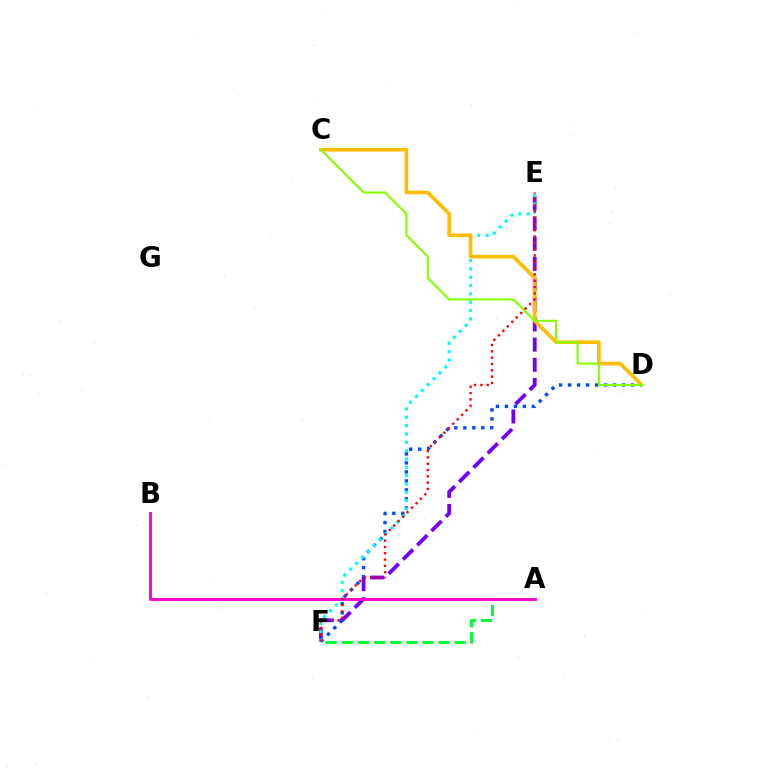{('A', 'F'): [{'color': '#00ff39', 'line_style': 'dashed', 'thickness': 2.19}], ('E', 'F'): [{'color': '#7200ff', 'line_style': 'dashed', 'thickness': 2.74}, {'color': '#00fff6', 'line_style': 'dotted', 'thickness': 2.26}, {'color': '#ff0000', 'line_style': 'dotted', 'thickness': 1.71}], ('D', 'F'): [{'color': '#004bff', 'line_style': 'dotted', 'thickness': 2.45}], ('C', 'D'): [{'color': '#ffbd00', 'line_style': 'solid', 'thickness': 2.64}, {'color': '#84ff00', 'line_style': 'solid', 'thickness': 1.51}], ('A', 'B'): [{'color': '#ff00cf', 'line_style': 'solid', 'thickness': 2.07}]}